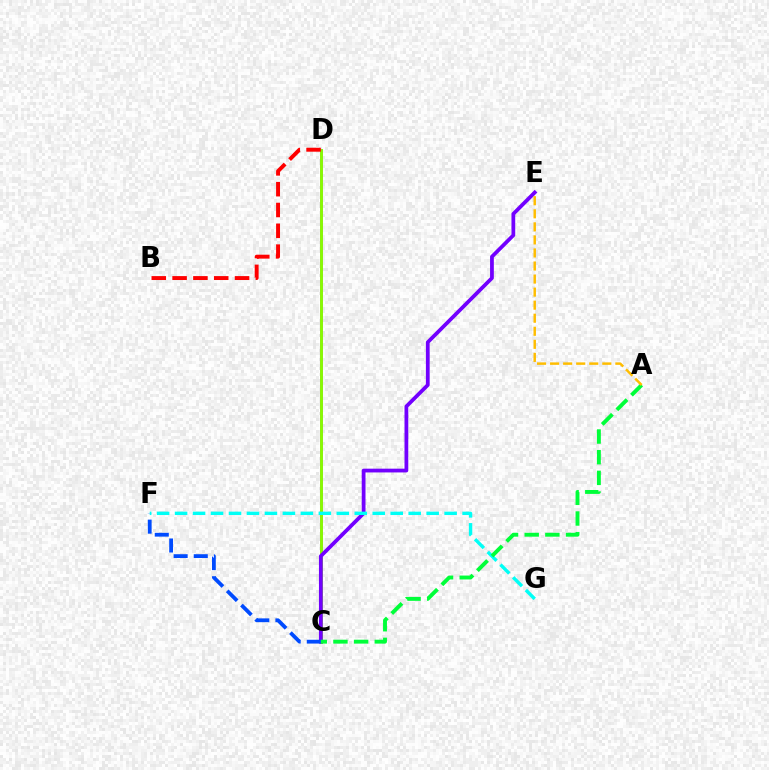{('C', 'D'): [{'color': '#ff00cf', 'line_style': 'solid', 'thickness': 1.9}, {'color': '#84ff00', 'line_style': 'solid', 'thickness': 2.05}], ('C', 'E'): [{'color': '#7200ff', 'line_style': 'solid', 'thickness': 2.71}], ('B', 'D'): [{'color': '#ff0000', 'line_style': 'dashed', 'thickness': 2.83}], ('C', 'F'): [{'color': '#004bff', 'line_style': 'dashed', 'thickness': 2.73}], ('F', 'G'): [{'color': '#00fff6', 'line_style': 'dashed', 'thickness': 2.44}], ('A', 'C'): [{'color': '#00ff39', 'line_style': 'dashed', 'thickness': 2.81}], ('A', 'E'): [{'color': '#ffbd00', 'line_style': 'dashed', 'thickness': 1.77}]}